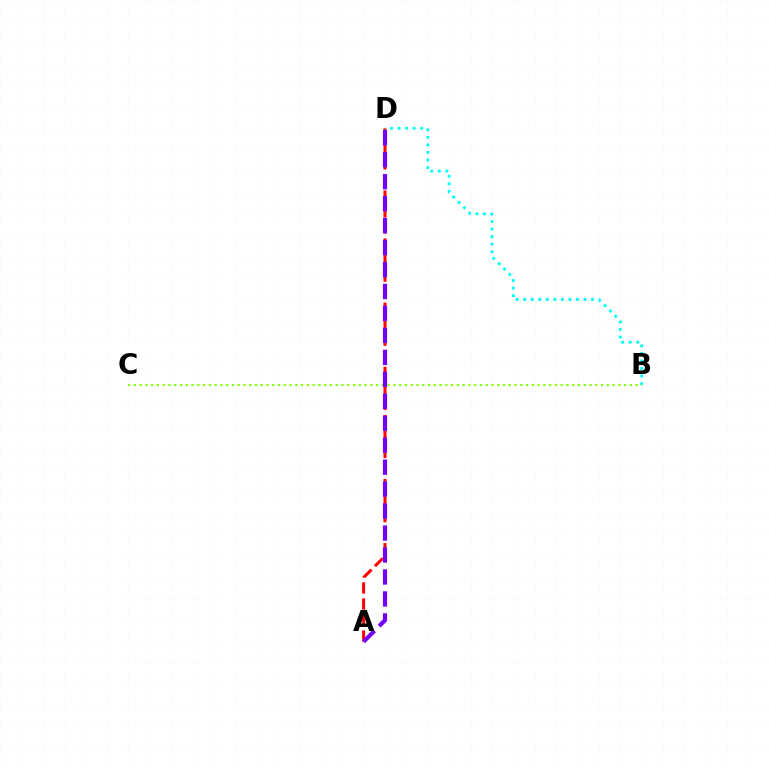{('A', 'D'): [{'color': '#ff0000', 'line_style': 'dashed', 'thickness': 2.18}, {'color': '#7200ff', 'line_style': 'dashed', 'thickness': 2.98}], ('B', 'D'): [{'color': '#00fff6', 'line_style': 'dotted', 'thickness': 2.05}], ('B', 'C'): [{'color': '#84ff00', 'line_style': 'dotted', 'thickness': 1.57}]}